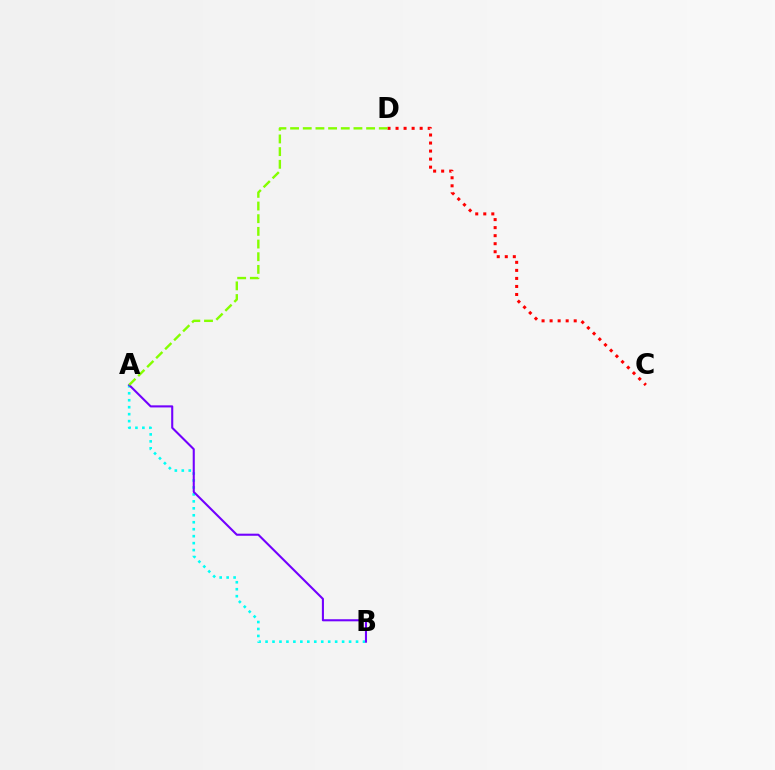{('A', 'B'): [{'color': '#00fff6', 'line_style': 'dotted', 'thickness': 1.89}, {'color': '#7200ff', 'line_style': 'solid', 'thickness': 1.5}], ('C', 'D'): [{'color': '#ff0000', 'line_style': 'dotted', 'thickness': 2.18}], ('A', 'D'): [{'color': '#84ff00', 'line_style': 'dashed', 'thickness': 1.72}]}